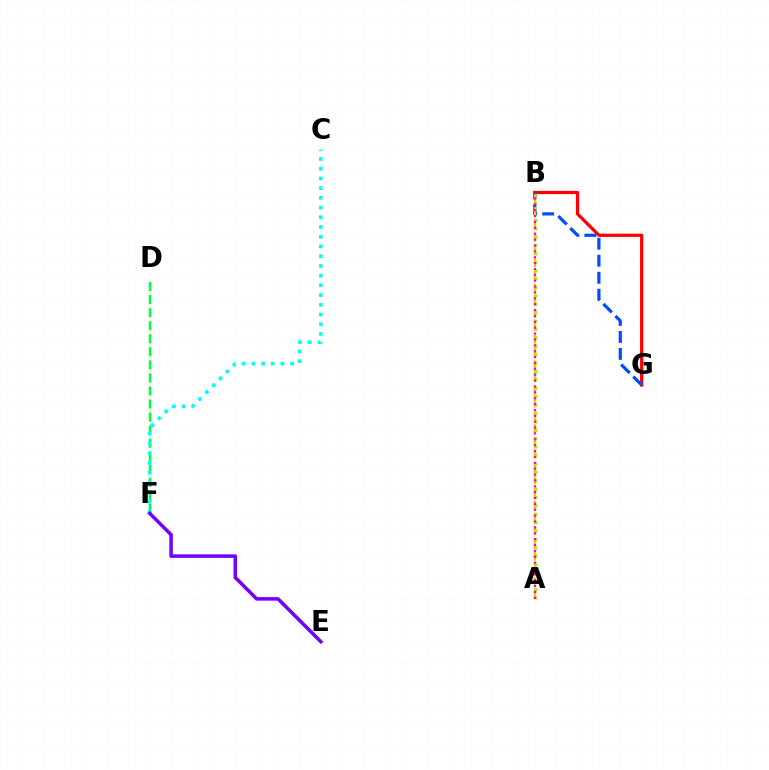{('B', 'G'): [{'color': '#ff0000', 'line_style': 'solid', 'thickness': 2.32}, {'color': '#004bff', 'line_style': 'dashed', 'thickness': 2.31}], ('A', 'B'): [{'color': '#84ff00', 'line_style': 'dotted', 'thickness': 2.28}, {'color': '#ffbd00', 'line_style': 'dashed', 'thickness': 1.73}, {'color': '#ff00cf', 'line_style': 'dotted', 'thickness': 1.6}], ('D', 'F'): [{'color': '#00ff39', 'line_style': 'dashed', 'thickness': 1.77}], ('C', 'F'): [{'color': '#00fff6', 'line_style': 'dotted', 'thickness': 2.64}], ('E', 'F'): [{'color': '#7200ff', 'line_style': 'solid', 'thickness': 2.53}]}